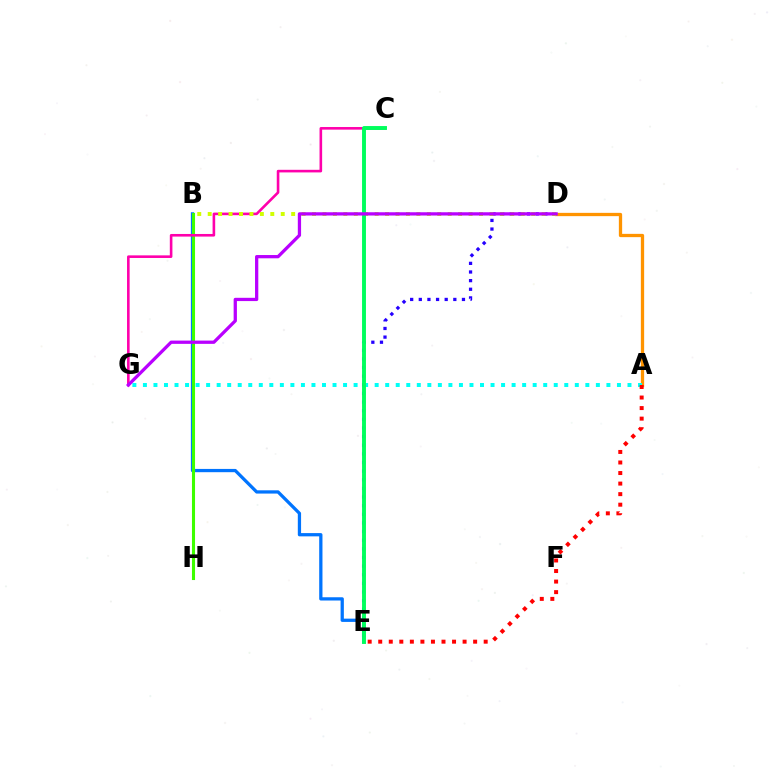{('B', 'E'): [{'color': '#0074ff', 'line_style': 'solid', 'thickness': 2.35}], ('D', 'E'): [{'color': '#2500ff', 'line_style': 'dotted', 'thickness': 2.35}], ('B', 'H'): [{'color': '#3dff00', 'line_style': 'solid', 'thickness': 2.21}], ('C', 'G'): [{'color': '#ff00ac', 'line_style': 'solid', 'thickness': 1.88}], ('A', 'D'): [{'color': '#ff9400', 'line_style': 'solid', 'thickness': 2.36}], ('B', 'D'): [{'color': '#d1ff00', 'line_style': 'dotted', 'thickness': 2.84}], ('A', 'G'): [{'color': '#00fff6', 'line_style': 'dotted', 'thickness': 2.86}], ('A', 'E'): [{'color': '#ff0000', 'line_style': 'dotted', 'thickness': 2.87}], ('C', 'E'): [{'color': '#00ff5c', 'line_style': 'solid', 'thickness': 2.81}], ('D', 'G'): [{'color': '#b900ff', 'line_style': 'solid', 'thickness': 2.35}]}